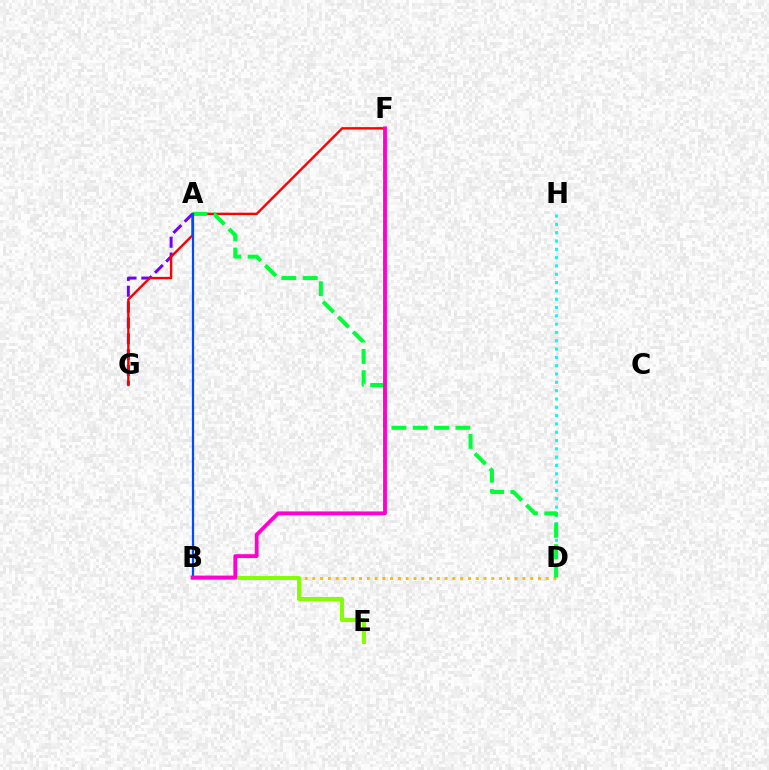{('A', 'G'): [{'color': '#7200ff', 'line_style': 'dashed', 'thickness': 2.15}], ('B', 'D'): [{'color': '#ffbd00', 'line_style': 'dotted', 'thickness': 2.11}], ('F', 'G'): [{'color': '#ff0000', 'line_style': 'solid', 'thickness': 1.73}], ('B', 'E'): [{'color': '#84ff00', 'line_style': 'solid', 'thickness': 2.89}], ('D', 'H'): [{'color': '#00fff6', 'line_style': 'dotted', 'thickness': 2.26}], ('A', 'D'): [{'color': '#00ff39', 'line_style': 'dashed', 'thickness': 2.9}], ('A', 'B'): [{'color': '#004bff', 'line_style': 'solid', 'thickness': 1.61}], ('B', 'F'): [{'color': '#ff00cf', 'line_style': 'solid', 'thickness': 2.76}]}